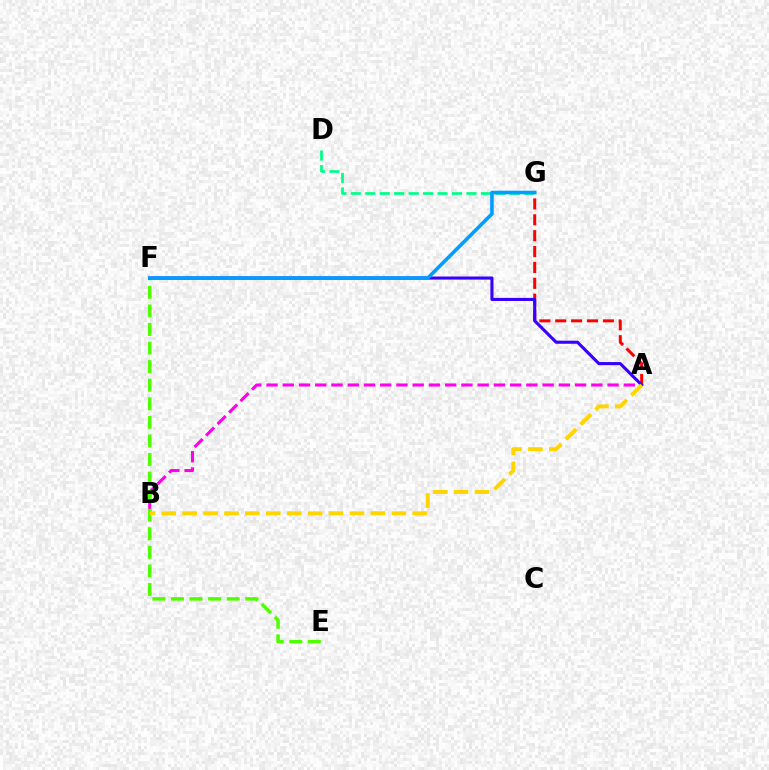{('A', 'B'): [{'color': '#ff00ed', 'line_style': 'dashed', 'thickness': 2.21}, {'color': '#ffd500', 'line_style': 'dashed', 'thickness': 2.84}], ('E', 'F'): [{'color': '#4fff00', 'line_style': 'dashed', 'thickness': 2.52}], ('D', 'G'): [{'color': '#00ff86', 'line_style': 'dashed', 'thickness': 1.96}], ('A', 'G'): [{'color': '#ff0000', 'line_style': 'dashed', 'thickness': 2.16}], ('A', 'F'): [{'color': '#3700ff', 'line_style': 'solid', 'thickness': 2.23}], ('F', 'G'): [{'color': '#009eff', 'line_style': 'solid', 'thickness': 2.59}]}